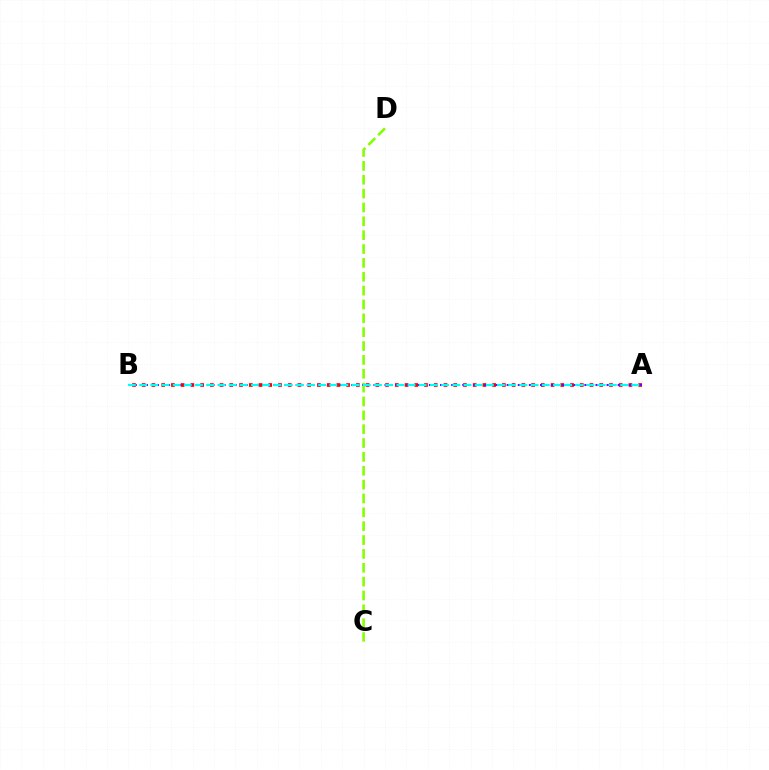{('C', 'D'): [{'color': '#84ff00', 'line_style': 'dashed', 'thickness': 1.88}], ('A', 'B'): [{'color': '#ff0000', 'line_style': 'dotted', 'thickness': 2.64}, {'color': '#7200ff', 'line_style': 'dotted', 'thickness': 1.51}, {'color': '#00fff6', 'line_style': 'dashed', 'thickness': 1.52}]}